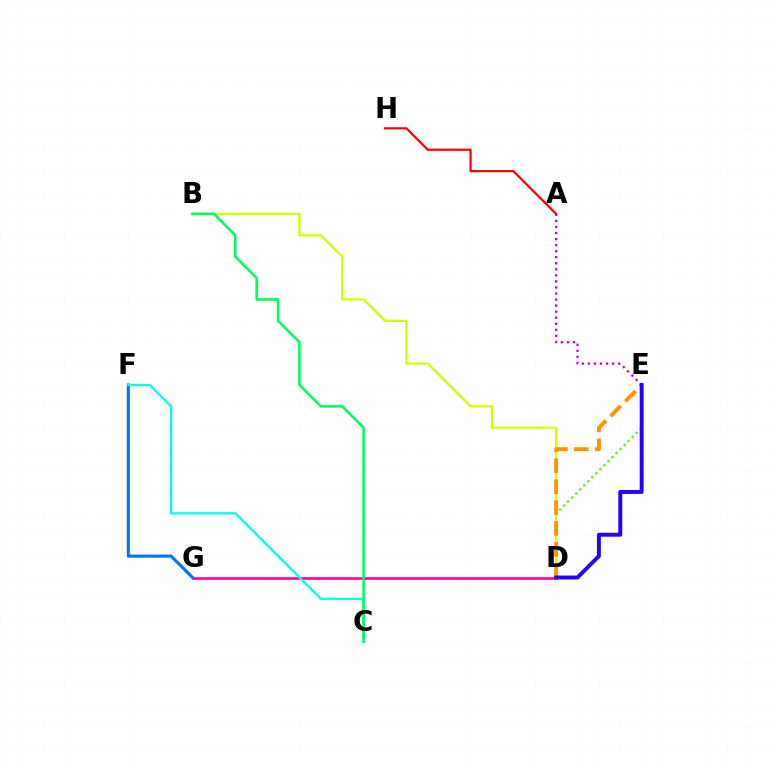{('D', 'G'): [{'color': '#ff00ac', 'line_style': 'solid', 'thickness': 1.91}], ('A', 'H'): [{'color': '#ff0000', 'line_style': 'solid', 'thickness': 1.59}], ('D', 'E'): [{'color': '#3dff00', 'line_style': 'dotted', 'thickness': 1.55}, {'color': '#ff9400', 'line_style': 'dashed', 'thickness': 2.84}, {'color': '#2500ff', 'line_style': 'solid', 'thickness': 2.84}], ('F', 'G'): [{'color': '#0074ff', 'line_style': 'solid', 'thickness': 2.22}], ('C', 'F'): [{'color': '#00fff6', 'line_style': 'solid', 'thickness': 1.68}], ('B', 'D'): [{'color': '#d1ff00', 'line_style': 'solid', 'thickness': 1.63}], ('B', 'C'): [{'color': '#00ff5c', 'line_style': 'solid', 'thickness': 1.84}], ('A', 'E'): [{'color': '#b900ff', 'line_style': 'dotted', 'thickness': 1.64}]}